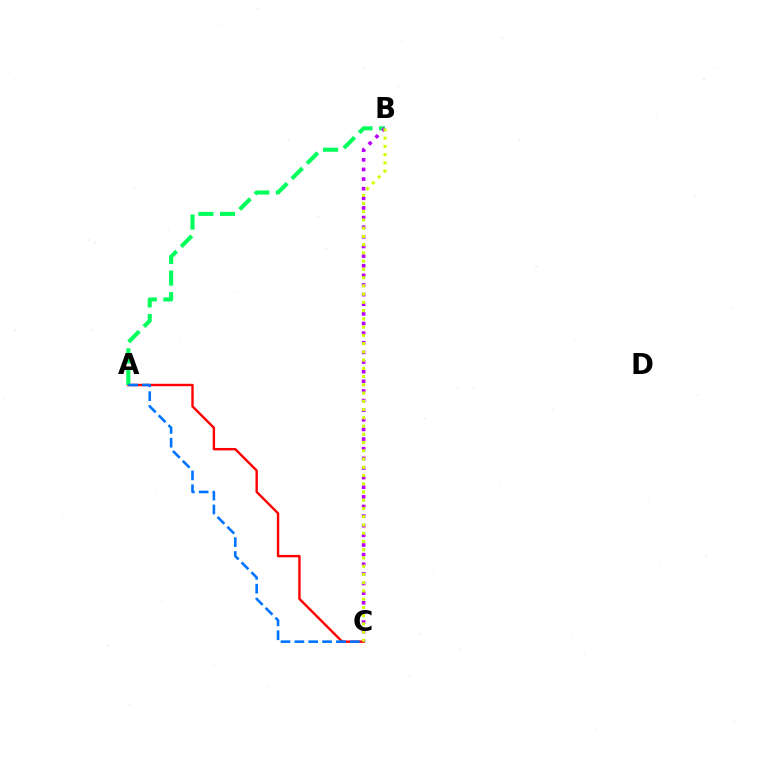{('A', 'C'): [{'color': '#ff0000', 'line_style': 'solid', 'thickness': 1.73}, {'color': '#0074ff', 'line_style': 'dashed', 'thickness': 1.88}], ('A', 'B'): [{'color': '#00ff5c', 'line_style': 'dashed', 'thickness': 2.94}], ('B', 'C'): [{'color': '#b900ff', 'line_style': 'dotted', 'thickness': 2.62}, {'color': '#d1ff00', 'line_style': 'dotted', 'thickness': 2.24}]}